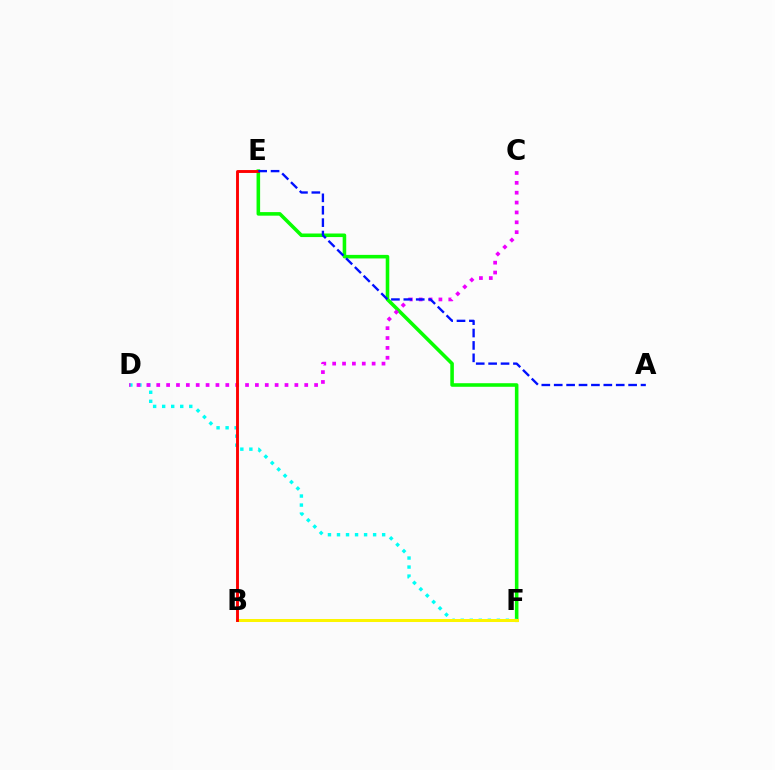{('E', 'F'): [{'color': '#08ff00', 'line_style': 'solid', 'thickness': 2.57}], ('D', 'F'): [{'color': '#00fff6', 'line_style': 'dotted', 'thickness': 2.45}], ('B', 'F'): [{'color': '#fcf500', 'line_style': 'solid', 'thickness': 2.16}], ('C', 'D'): [{'color': '#ee00ff', 'line_style': 'dotted', 'thickness': 2.68}], ('B', 'E'): [{'color': '#ff0000', 'line_style': 'solid', 'thickness': 2.09}], ('A', 'E'): [{'color': '#0010ff', 'line_style': 'dashed', 'thickness': 1.68}]}